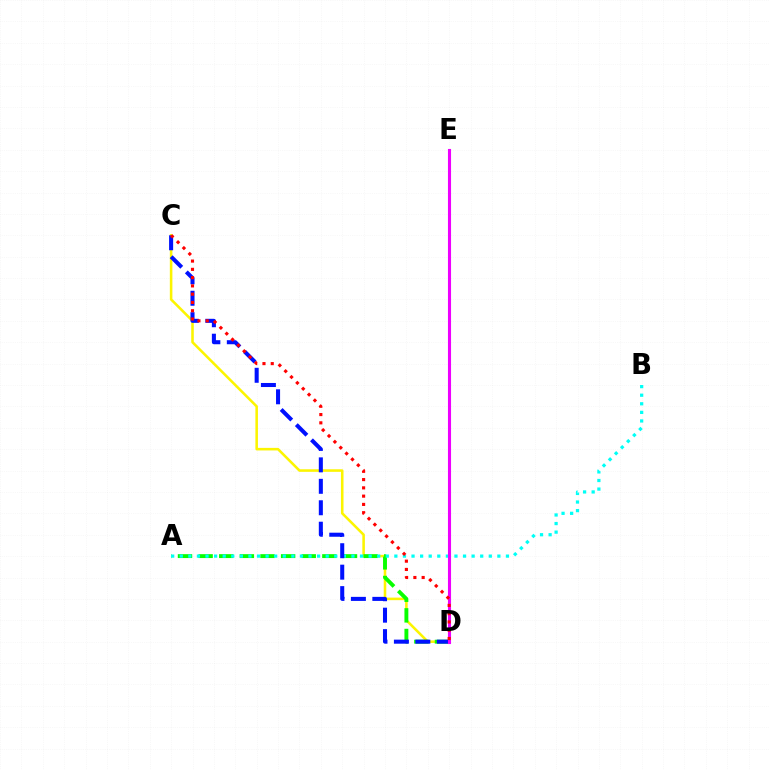{('C', 'D'): [{'color': '#fcf500', 'line_style': 'solid', 'thickness': 1.84}, {'color': '#0010ff', 'line_style': 'dashed', 'thickness': 2.91}, {'color': '#ff0000', 'line_style': 'dotted', 'thickness': 2.25}], ('A', 'D'): [{'color': '#08ff00', 'line_style': 'dashed', 'thickness': 2.8}], ('A', 'B'): [{'color': '#00fff6', 'line_style': 'dotted', 'thickness': 2.33}], ('D', 'E'): [{'color': '#ee00ff', 'line_style': 'solid', 'thickness': 2.23}]}